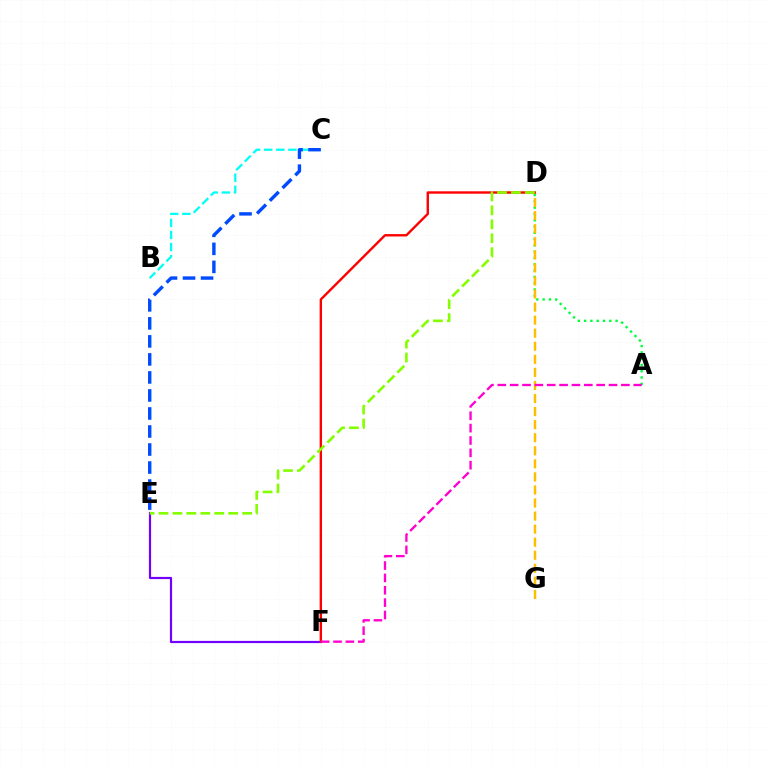{('E', 'F'): [{'color': '#7200ff', 'line_style': 'solid', 'thickness': 1.58}], ('A', 'D'): [{'color': '#00ff39', 'line_style': 'dotted', 'thickness': 1.71}], ('D', 'G'): [{'color': '#ffbd00', 'line_style': 'dashed', 'thickness': 1.77}], ('B', 'C'): [{'color': '#00fff6', 'line_style': 'dashed', 'thickness': 1.64}], ('D', 'F'): [{'color': '#ff0000', 'line_style': 'solid', 'thickness': 1.72}], ('C', 'E'): [{'color': '#004bff', 'line_style': 'dashed', 'thickness': 2.45}], ('A', 'F'): [{'color': '#ff00cf', 'line_style': 'dashed', 'thickness': 1.68}], ('D', 'E'): [{'color': '#84ff00', 'line_style': 'dashed', 'thickness': 1.89}]}